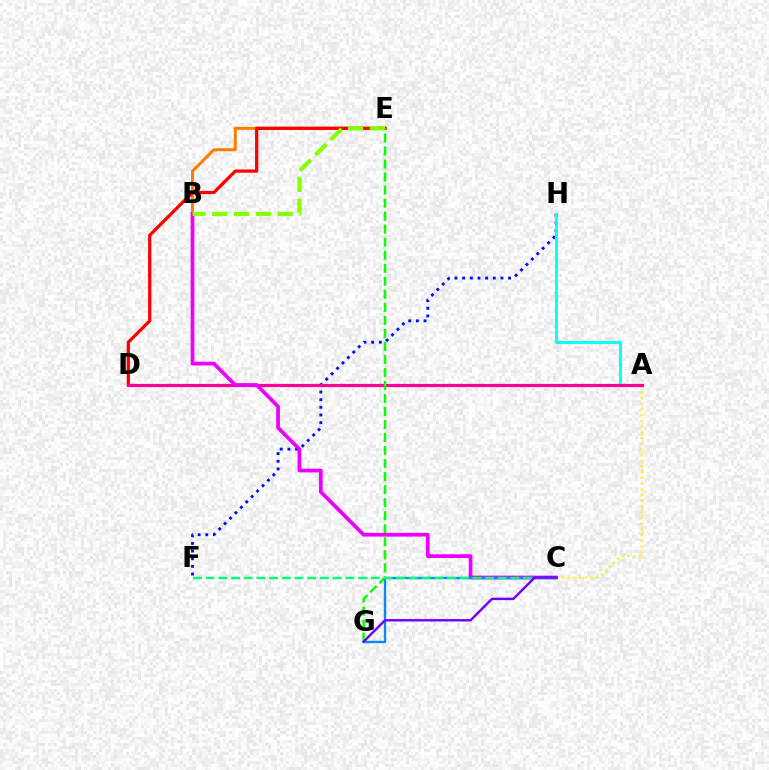{('F', 'H'): [{'color': '#0010ff', 'line_style': 'dotted', 'thickness': 2.08}], ('B', 'E'): [{'color': '#ff7c00', 'line_style': 'solid', 'thickness': 2.18}, {'color': '#84ff00', 'line_style': 'dashed', 'thickness': 2.96}], ('D', 'E'): [{'color': '#ff0000', 'line_style': 'solid', 'thickness': 2.33}], ('A', 'C'): [{'color': '#fcf500', 'line_style': 'dotted', 'thickness': 1.55}], ('A', 'H'): [{'color': '#00fff6', 'line_style': 'solid', 'thickness': 2.03}], ('A', 'D'): [{'color': '#ff0094', 'line_style': 'solid', 'thickness': 2.29}], ('E', 'G'): [{'color': '#08ff00', 'line_style': 'dashed', 'thickness': 1.77}], ('B', 'C'): [{'color': '#ee00ff', 'line_style': 'solid', 'thickness': 2.68}], ('C', 'G'): [{'color': '#008cff', 'line_style': 'solid', 'thickness': 1.68}, {'color': '#7200ff', 'line_style': 'solid', 'thickness': 1.74}], ('C', 'F'): [{'color': '#00ff74', 'line_style': 'dashed', 'thickness': 1.73}]}